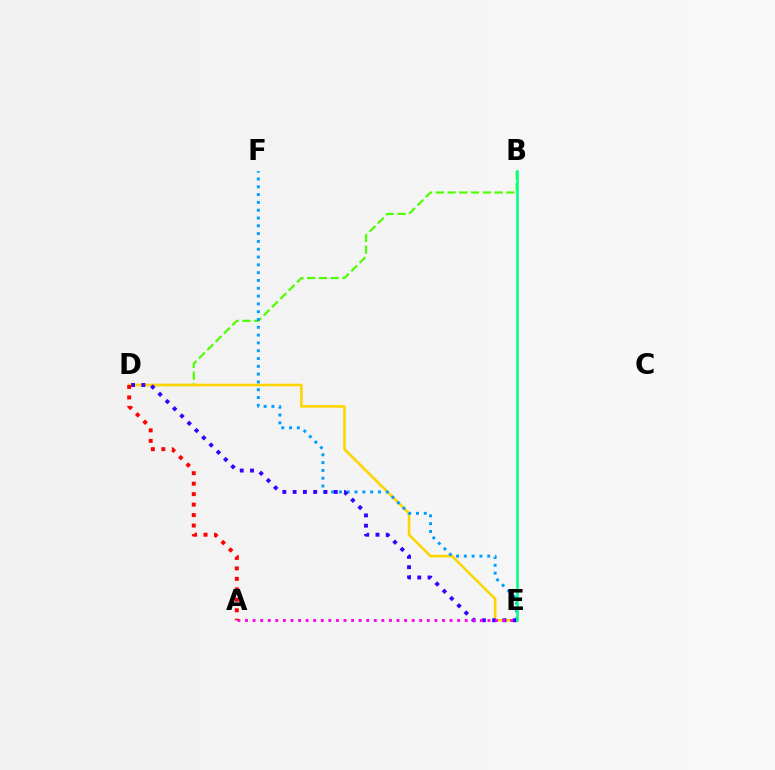{('B', 'D'): [{'color': '#4fff00', 'line_style': 'dashed', 'thickness': 1.6}], ('D', 'E'): [{'color': '#ffd500', 'line_style': 'solid', 'thickness': 1.87}, {'color': '#3700ff', 'line_style': 'dotted', 'thickness': 2.79}], ('E', 'F'): [{'color': '#009eff', 'line_style': 'dotted', 'thickness': 2.12}], ('A', 'E'): [{'color': '#ff00ed', 'line_style': 'dotted', 'thickness': 2.06}], ('B', 'E'): [{'color': '#00ff86', 'line_style': 'solid', 'thickness': 1.82}], ('A', 'D'): [{'color': '#ff0000', 'line_style': 'dotted', 'thickness': 2.85}]}